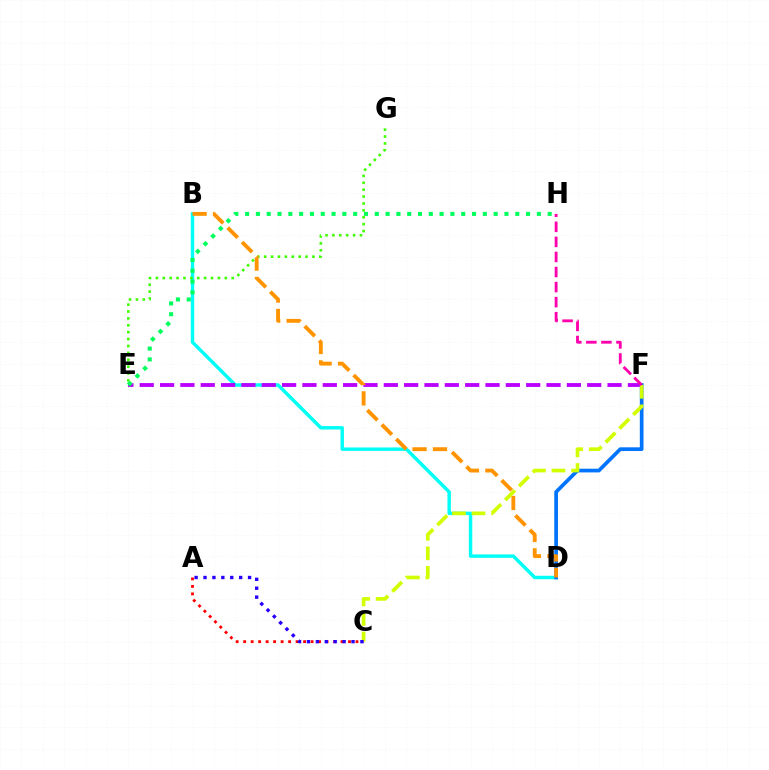{('B', 'D'): [{'color': '#00fff6', 'line_style': 'solid', 'thickness': 2.46}, {'color': '#ff9400', 'line_style': 'dashed', 'thickness': 2.77}], ('A', 'C'): [{'color': '#ff0000', 'line_style': 'dotted', 'thickness': 2.03}, {'color': '#2500ff', 'line_style': 'dotted', 'thickness': 2.42}], ('E', 'G'): [{'color': '#3dff00', 'line_style': 'dotted', 'thickness': 1.87}], ('E', 'F'): [{'color': '#b900ff', 'line_style': 'dashed', 'thickness': 2.76}], ('E', 'H'): [{'color': '#00ff5c', 'line_style': 'dotted', 'thickness': 2.94}], ('D', 'F'): [{'color': '#0074ff', 'line_style': 'solid', 'thickness': 2.66}], ('C', 'F'): [{'color': '#d1ff00', 'line_style': 'dashed', 'thickness': 2.66}], ('F', 'H'): [{'color': '#ff00ac', 'line_style': 'dashed', 'thickness': 2.05}]}